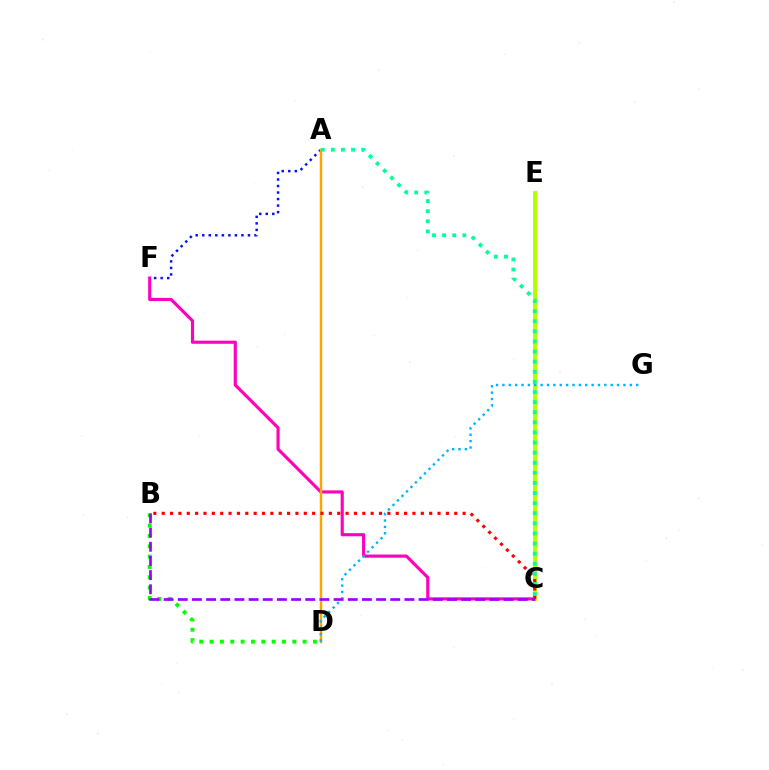{('B', 'D'): [{'color': '#08ff00', 'line_style': 'dotted', 'thickness': 2.81}], ('A', 'F'): [{'color': '#0010ff', 'line_style': 'dotted', 'thickness': 1.77}], ('C', 'F'): [{'color': '#ff00bd', 'line_style': 'solid', 'thickness': 2.26}], ('C', 'E'): [{'color': '#b3ff00', 'line_style': 'solid', 'thickness': 2.84}], ('A', 'D'): [{'color': '#ffa500', 'line_style': 'solid', 'thickness': 1.78}], ('B', 'C'): [{'color': '#ff0000', 'line_style': 'dotted', 'thickness': 2.27}, {'color': '#9b00ff', 'line_style': 'dashed', 'thickness': 1.92}], ('A', 'C'): [{'color': '#00ff9d', 'line_style': 'dotted', 'thickness': 2.75}], ('D', 'G'): [{'color': '#00b5ff', 'line_style': 'dotted', 'thickness': 1.73}]}